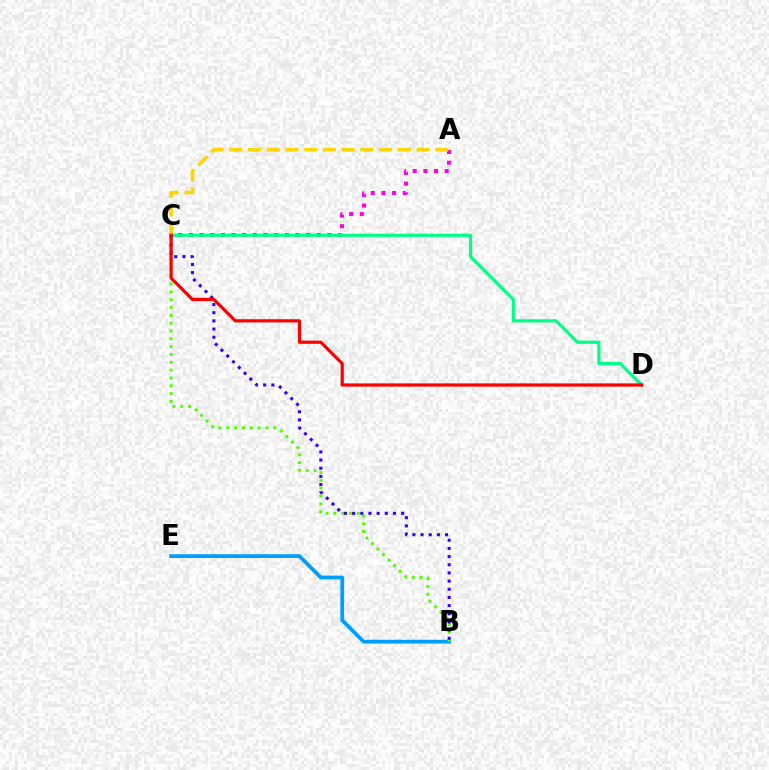{('B', 'E'): [{'color': '#009eff', 'line_style': 'solid', 'thickness': 2.71}], ('A', 'C'): [{'color': '#ff00ed', 'line_style': 'dotted', 'thickness': 2.9}, {'color': '#ffd500', 'line_style': 'dashed', 'thickness': 2.54}], ('B', 'C'): [{'color': '#4fff00', 'line_style': 'dotted', 'thickness': 2.13}, {'color': '#3700ff', 'line_style': 'dotted', 'thickness': 2.22}], ('C', 'D'): [{'color': '#00ff86', 'line_style': 'solid', 'thickness': 2.29}, {'color': '#ff0000', 'line_style': 'solid', 'thickness': 2.3}]}